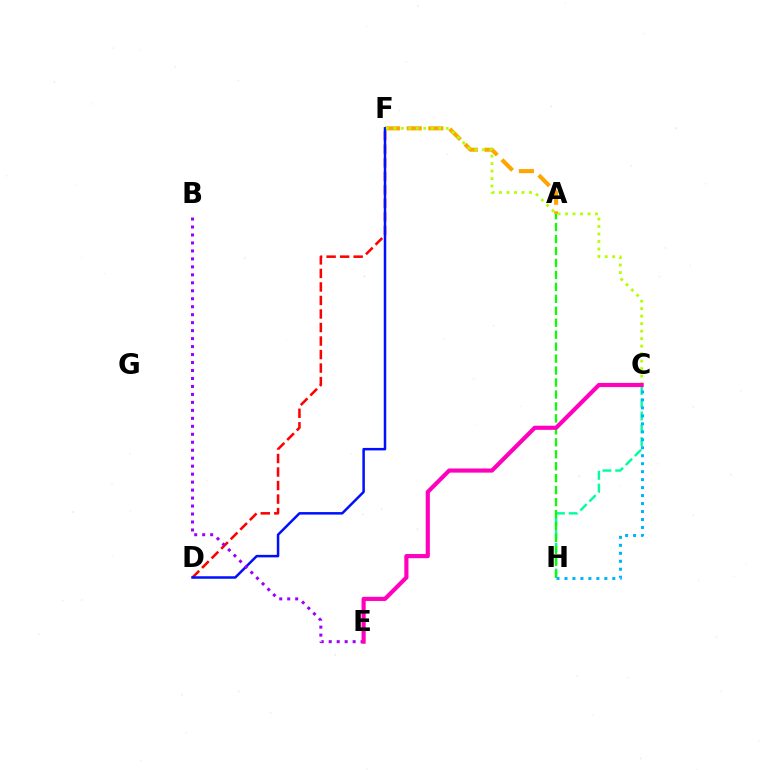{('C', 'H'): [{'color': '#00ff9d', 'line_style': 'dashed', 'thickness': 1.74}, {'color': '#00b5ff', 'line_style': 'dotted', 'thickness': 2.17}], ('A', 'F'): [{'color': '#ffa500', 'line_style': 'dashed', 'thickness': 2.94}], ('D', 'F'): [{'color': '#ff0000', 'line_style': 'dashed', 'thickness': 1.84}, {'color': '#0010ff', 'line_style': 'solid', 'thickness': 1.8}], ('A', 'H'): [{'color': '#08ff00', 'line_style': 'dashed', 'thickness': 1.62}], ('B', 'E'): [{'color': '#9b00ff', 'line_style': 'dotted', 'thickness': 2.17}], ('C', 'F'): [{'color': '#b3ff00', 'line_style': 'dotted', 'thickness': 2.04}], ('C', 'E'): [{'color': '#ff00bd', 'line_style': 'solid', 'thickness': 2.98}]}